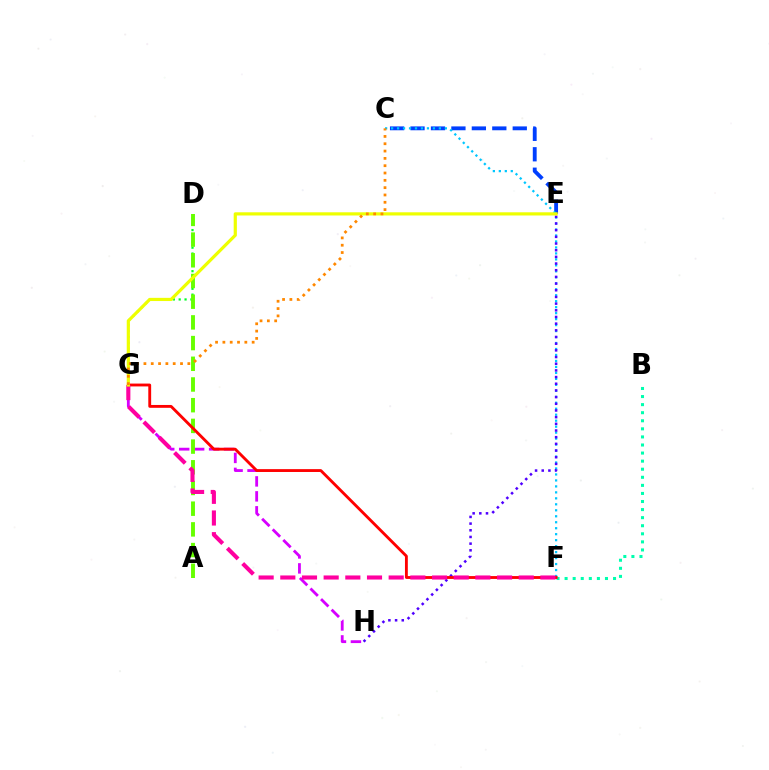{('B', 'F'): [{'color': '#00ffaf', 'line_style': 'dotted', 'thickness': 2.19}], ('C', 'E'): [{'color': '#003fff', 'line_style': 'dashed', 'thickness': 2.78}], ('D', 'G'): [{'color': '#00ff27', 'line_style': 'dotted', 'thickness': 1.59}], ('G', 'H'): [{'color': '#d600ff', 'line_style': 'dashed', 'thickness': 2.03}], ('A', 'D'): [{'color': '#66ff00', 'line_style': 'dashed', 'thickness': 2.81}], ('C', 'F'): [{'color': '#00c7ff', 'line_style': 'dotted', 'thickness': 1.62}], ('E', 'H'): [{'color': '#4f00ff', 'line_style': 'dotted', 'thickness': 1.81}], ('F', 'G'): [{'color': '#ff0000', 'line_style': 'solid', 'thickness': 2.05}, {'color': '#ff00a0', 'line_style': 'dashed', 'thickness': 2.94}], ('E', 'G'): [{'color': '#eeff00', 'line_style': 'solid', 'thickness': 2.3}], ('C', 'G'): [{'color': '#ff8800', 'line_style': 'dotted', 'thickness': 1.99}]}